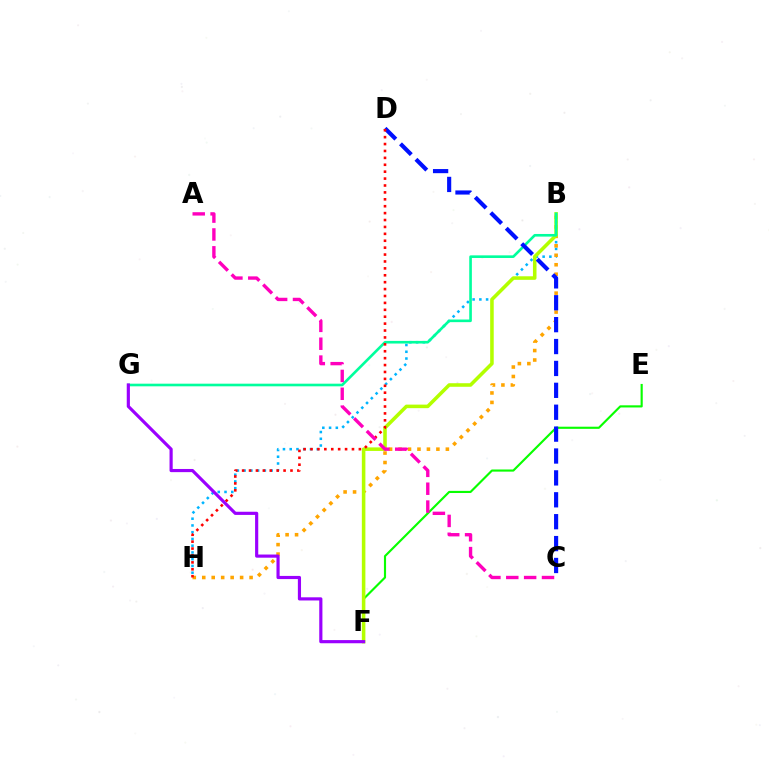{('B', 'H'): [{'color': '#00b5ff', 'line_style': 'dotted', 'thickness': 1.83}, {'color': '#ffa500', 'line_style': 'dotted', 'thickness': 2.57}], ('E', 'F'): [{'color': '#08ff00', 'line_style': 'solid', 'thickness': 1.54}], ('B', 'F'): [{'color': '#b3ff00', 'line_style': 'solid', 'thickness': 2.56}], ('B', 'G'): [{'color': '#00ff9d', 'line_style': 'solid', 'thickness': 1.89}], ('C', 'D'): [{'color': '#0010ff', 'line_style': 'dashed', 'thickness': 2.97}], ('D', 'H'): [{'color': '#ff0000', 'line_style': 'dotted', 'thickness': 1.88}], ('F', 'G'): [{'color': '#9b00ff', 'line_style': 'solid', 'thickness': 2.28}], ('A', 'C'): [{'color': '#ff00bd', 'line_style': 'dashed', 'thickness': 2.43}]}